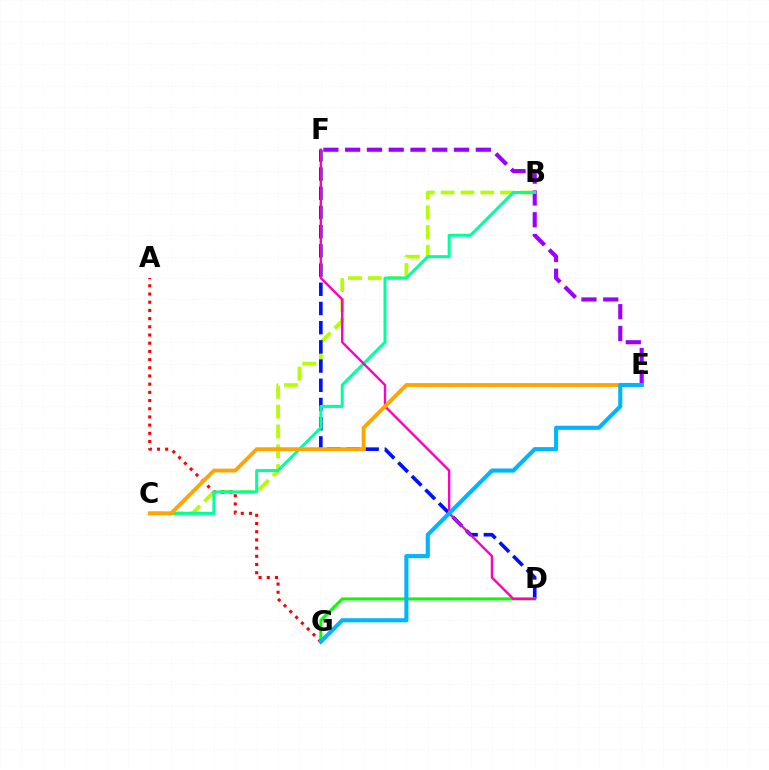{('B', 'C'): [{'color': '#b3ff00', 'line_style': 'dashed', 'thickness': 2.69}, {'color': '#00ff9d', 'line_style': 'solid', 'thickness': 2.17}], ('E', 'F'): [{'color': '#9b00ff', 'line_style': 'dashed', 'thickness': 2.96}], ('A', 'G'): [{'color': '#ff0000', 'line_style': 'dotted', 'thickness': 2.23}], ('D', 'F'): [{'color': '#0010ff', 'line_style': 'dashed', 'thickness': 2.61}, {'color': '#ff00bd', 'line_style': 'solid', 'thickness': 1.71}], ('D', 'G'): [{'color': '#08ff00', 'line_style': 'solid', 'thickness': 2.15}], ('C', 'E'): [{'color': '#ffa500', 'line_style': 'solid', 'thickness': 2.76}], ('E', 'G'): [{'color': '#00b5ff', 'line_style': 'solid', 'thickness': 2.96}]}